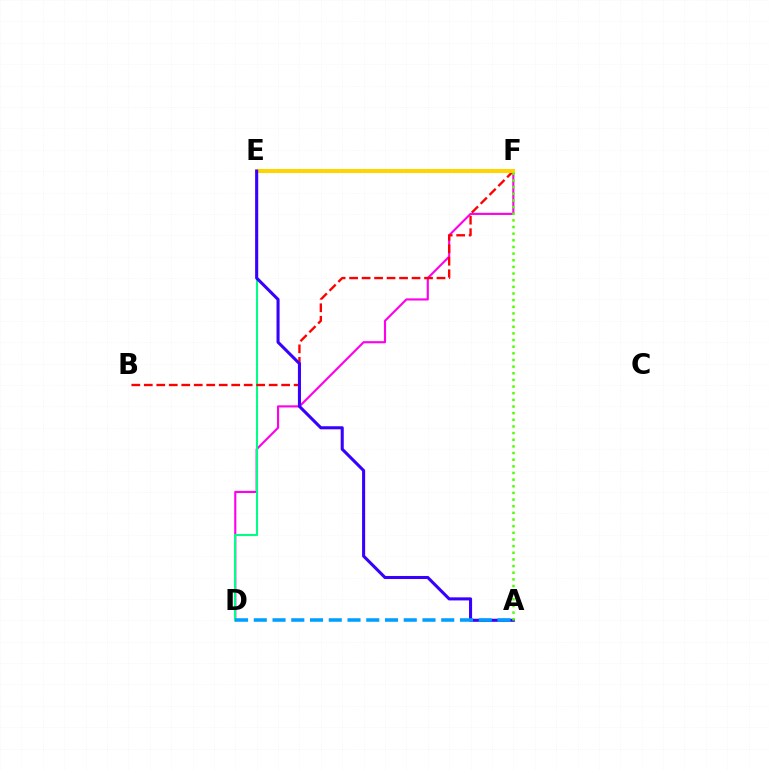{('D', 'F'): [{'color': '#ff00ed', 'line_style': 'solid', 'thickness': 1.53}], ('D', 'E'): [{'color': '#00ff86', 'line_style': 'solid', 'thickness': 1.51}], ('B', 'F'): [{'color': '#ff0000', 'line_style': 'dashed', 'thickness': 1.7}], ('E', 'F'): [{'color': '#ffd500', 'line_style': 'solid', 'thickness': 2.89}], ('A', 'E'): [{'color': '#3700ff', 'line_style': 'solid', 'thickness': 2.21}], ('A', 'D'): [{'color': '#009eff', 'line_style': 'dashed', 'thickness': 2.55}], ('A', 'F'): [{'color': '#4fff00', 'line_style': 'dotted', 'thickness': 1.81}]}